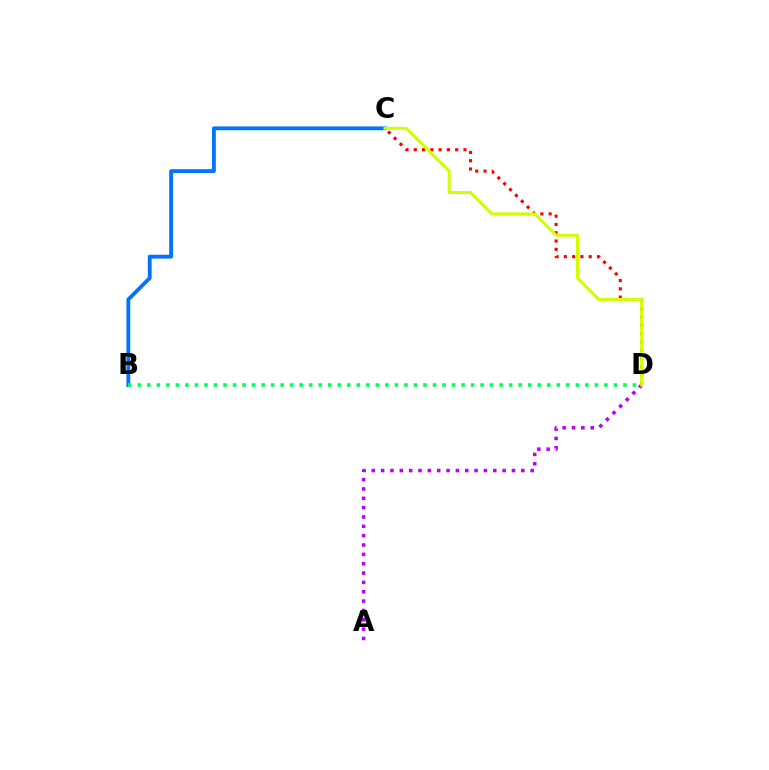{('C', 'D'): [{'color': '#ff0000', 'line_style': 'dotted', 'thickness': 2.25}, {'color': '#d1ff00', 'line_style': 'solid', 'thickness': 2.17}], ('B', 'C'): [{'color': '#0074ff', 'line_style': 'solid', 'thickness': 2.77}], ('A', 'D'): [{'color': '#b900ff', 'line_style': 'dotted', 'thickness': 2.54}], ('B', 'D'): [{'color': '#00ff5c', 'line_style': 'dotted', 'thickness': 2.59}]}